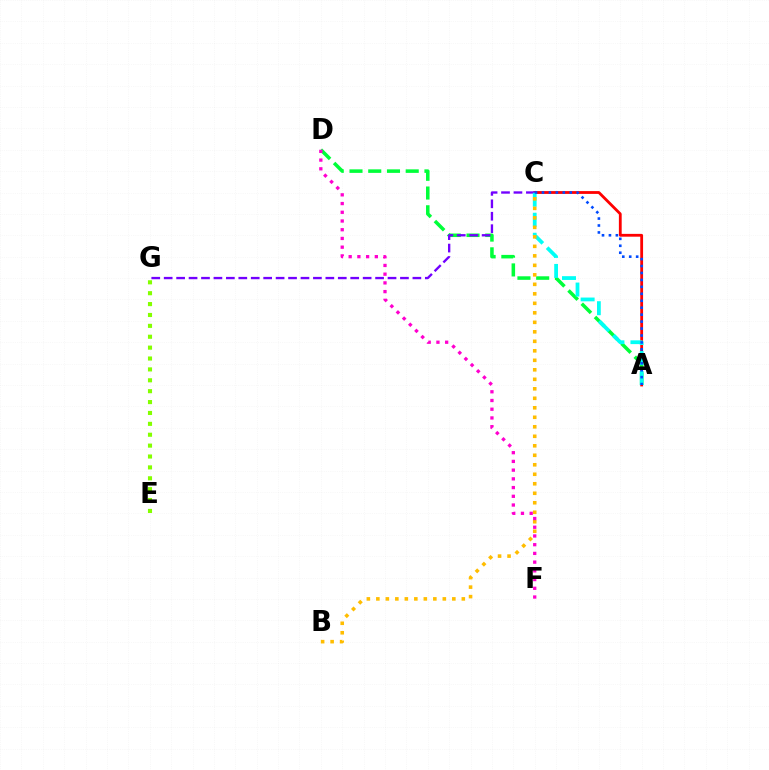{('A', 'C'): [{'color': '#ff0000', 'line_style': 'solid', 'thickness': 2.02}, {'color': '#00fff6', 'line_style': 'dashed', 'thickness': 2.72}, {'color': '#004bff', 'line_style': 'dotted', 'thickness': 1.89}], ('E', 'G'): [{'color': '#84ff00', 'line_style': 'dotted', 'thickness': 2.96}], ('A', 'D'): [{'color': '#00ff39', 'line_style': 'dashed', 'thickness': 2.55}], ('C', 'G'): [{'color': '#7200ff', 'line_style': 'dashed', 'thickness': 1.69}], ('B', 'C'): [{'color': '#ffbd00', 'line_style': 'dotted', 'thickness': 2.58}], ('D', 'F'): [{'color': '#ff00cf', 'line_style': 'dotted', 'thickness': 2.37}]}